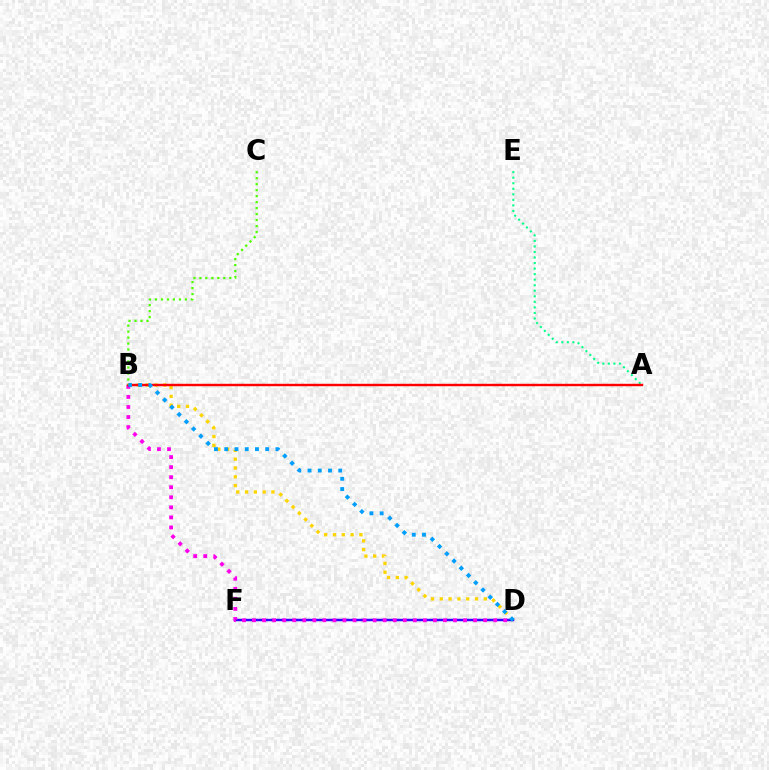{('A', 'E'): [{'color': '#00ff86', 'line_style': 'dotted', 'thickness': 1.51}], ('B', 'D'): [{'color': '#ffd500', 'line_style': 'dotted', 'thickness': 2.39}, {'color': '#ff00ed', 'line_style': 'dotted', 'thickness': 2.73}, {'color': '#009eff', 'line_style': 'dotted', 'thickness': 2.78}], ('D', 'F'): [{'color': '#3700ff', 'line_style': 'solid', 'thickness': 1.79}], ('A', 'B'): [{'color': '#ff0000', 'line_style': 'solid', 'thickness': 1.74}], ('B', 'C'): [{'color': '#4fff00', 'line_style': 'dotted', 'thickness': 1.63}]}